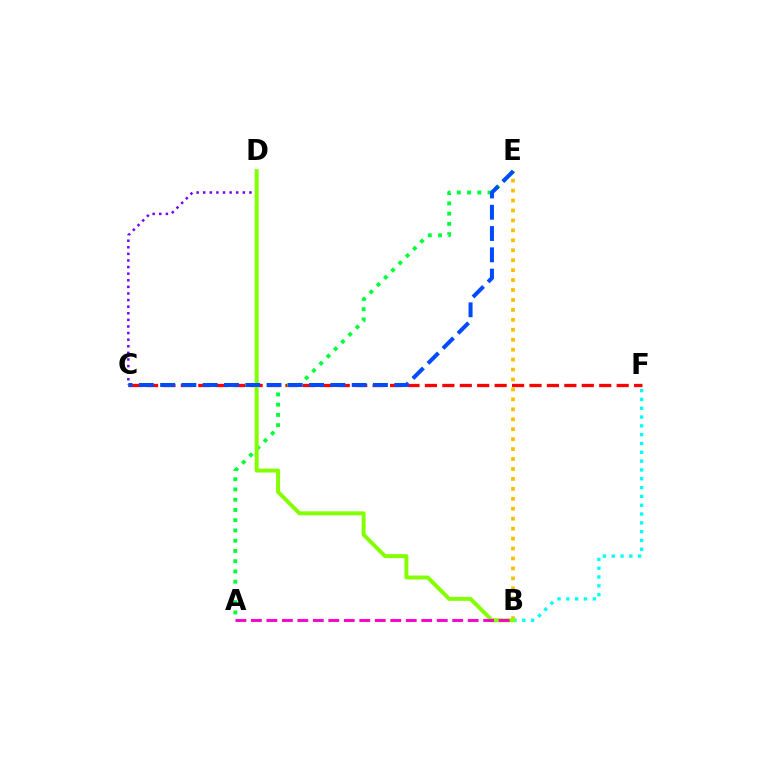{('C', 'F'): [{'color': '#ff0000', 'line_style': 'dashed', 'thickness': 2.37}], ('B', 'E'): [{'color': '#ffbd00', 'line_style': 'dotted', 'thickness': 2.7}], ('A', 'E'): [{'color': '#00ff39', 'line_style': 'dotted', 'thickness': 2.78}], ('B', 'F'): [{'color': '#00fff6', 'line_style': 'dotted', 'thickness': 2.4}], ('C', 'D'): [{'color': '#7200ff', 'line_style': 'dotted', 'thickness': 1.79}], ('B', 'D'): [{'color': '#84ff00', 'line_style': 'solid', 'thickness': 2.85}], ('C', 'E'): [{'color': '#004bff', 'line_style': 'dashed', 'thickness': 2.89}], ('A', 'B'): [{'color': '#ff00cf', 'line_style': 'dashed', 'thickness': 2.1}]}